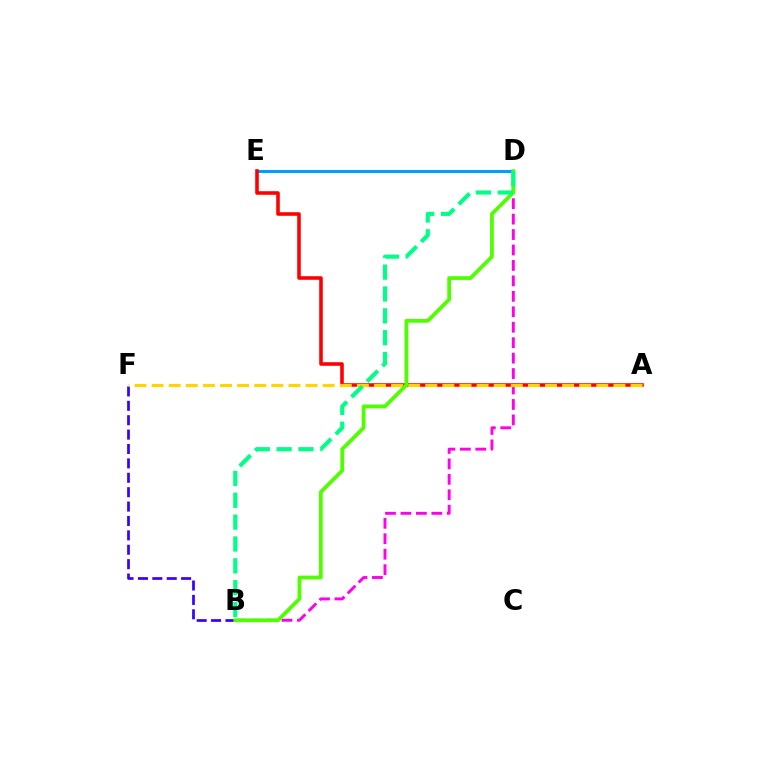{('D', 'E'): [{'color': '#009eff', 'line_style': 'solid', 'thickness': 2.18}], ('A', 'E'): [{'color': '#ff0000', 'line_style': 'solid', 'thickness': 2.57}], ('B', 'D'): [{'color': '#ff00ed', 'line_style': 'dashed', 'thickness': 2.1}, {'color': '#4fff00', 'line_style': 'solid', 'thickness': 2.72}, {'color': '#00ff86', 'line_style': 'dashed', 'thickness': 2.97}], ('B', 'F'): [{'color': '#3700ff', 'line_style': 'dashed', 'thickness': 1.96}], ('A', 'F'): [{'color': '#ffd500', 'line_style': 'dashed', 'thickness': 2.32}]}